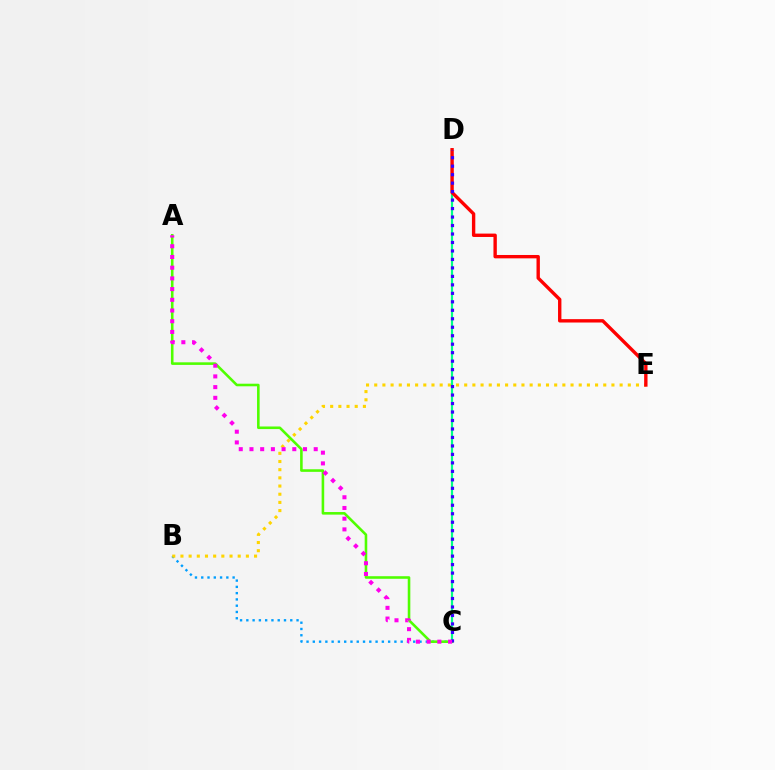{('B', 'C'): [{'color': '#009eff', 'line_style': 'dotted', 'thickness': 1.71}], ('B', 'E'): [{'color': '#ffd500', 'line_style': 'dotted', 'thickness': 2.22}], ('C', 'D'): [{'color': '#00ff86', 'line_style': 'solid', 'thickness': 1.56}, {'color': '#3700ff', 'line_style': 'dotted', 'thickness': 2.3}], ('D', 'E'): [{'color': '#ff0000', 'line_style': 'solid', 'thickness': 2.43}], ('A', 'C'): [{'color': '#4fff00', 'line_style': 'solid', 'thickness': 1.86}, {'color': '#ff00ed', 'line_style': 'dotted', 'thickness': 2.91}]}